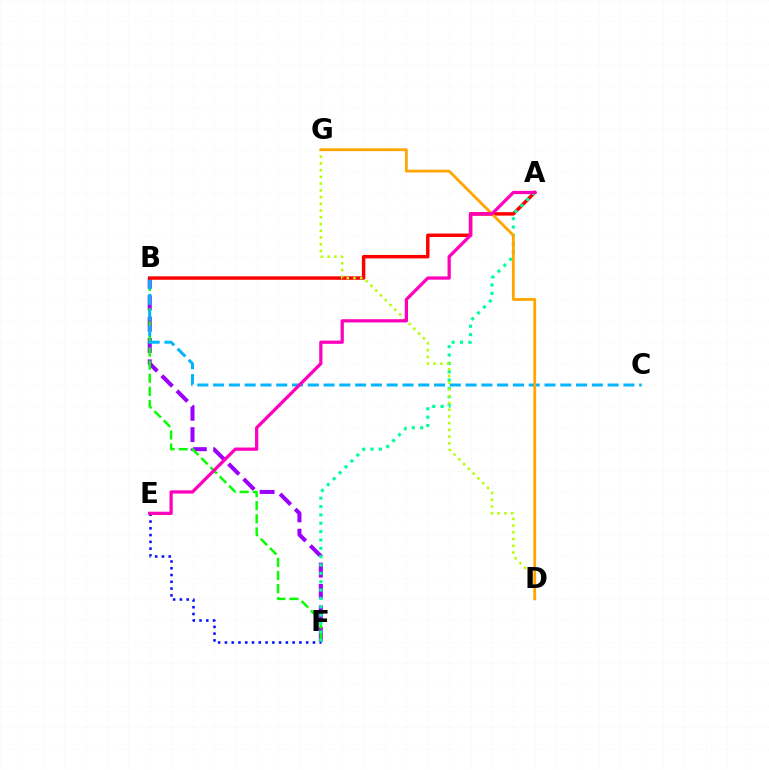{('B', 'F'): [{'color': '#9b00ff', 'line_style': 'dashed', 'thickness': 2.9}, {'color': '#08ff00', 'line_style': 'dashed', 'thickness': 1.78}], ('B', 'C'): [{'color': '#00b5ff', 'line_style': 'dashed', 'thickness': 2.14}], ('A', 'B'): [{'color': '#ff0000', 'line_style': 'solid', 'thickness': 2.49}], ('E', 'F'): [{'color': '#0010ff', 'line_style': 'dotted', 'thickness': 1.84}], ('A', 'F'): [{'color': '#00ff9d', 'line_style': 'dotted', 'thickness': 2.27}], ('D', 'G'): [{'color': '#b3ff00', 'line_style': 'dotted', 'thickness': 1.83}, {'color': '#ffa500', 'line_style': 'solid', 'thickness': 2.01}], ('A', 'E'): [{'color': '#ff00bd', 'line_style': 'solid', 'thickness': 2.34}]}